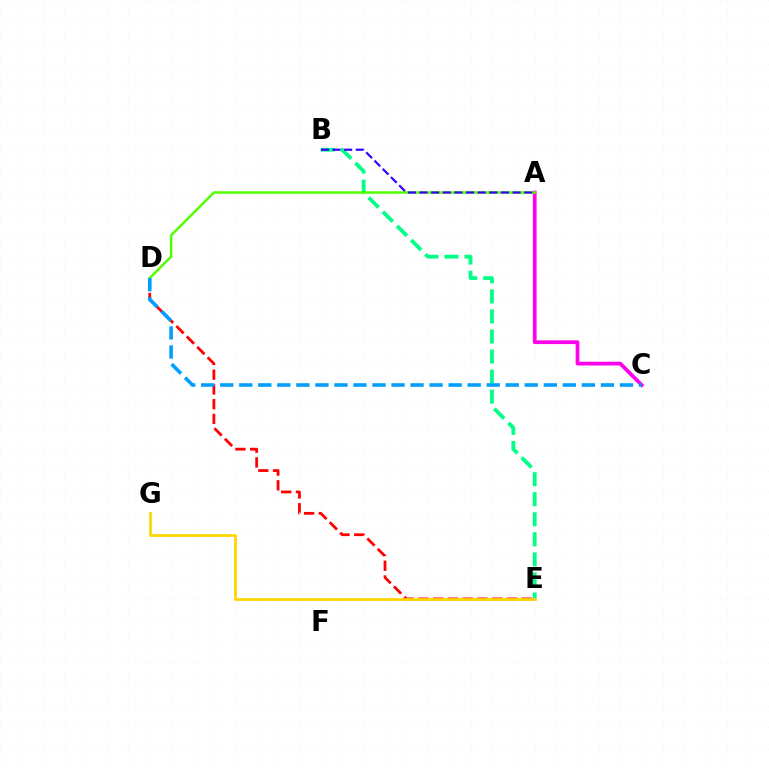{('D', 'E'): [{'color': '#ff0000', 'line_style': 'dashed', 'thickness': 2.0}], ('B', 'E'): [{'color': '#00ff86', 'line_style': 'dashed', 'thickness': 2.72}], ('A', 'C'): [{'color': '#ff00ed', 'line_style': 'solid', 'thickness': 2.7}], ('A', 'D'): [{'color': '#4fff00', 'line_style': 'solid', 'thickness': 1.77}], ('A', 'B'): [{'color': '#3700ff', 'line_style': 'dashed', 'thickness': 1.58}], ('C', 'D'): [{'color': '#009eff', 'line_style': 'dashed', 'thickness': 2.59}], ('E', 'G'): [{'color': '#ffd500', 'line_style': 'solid', 'thickness': 1.96}]}